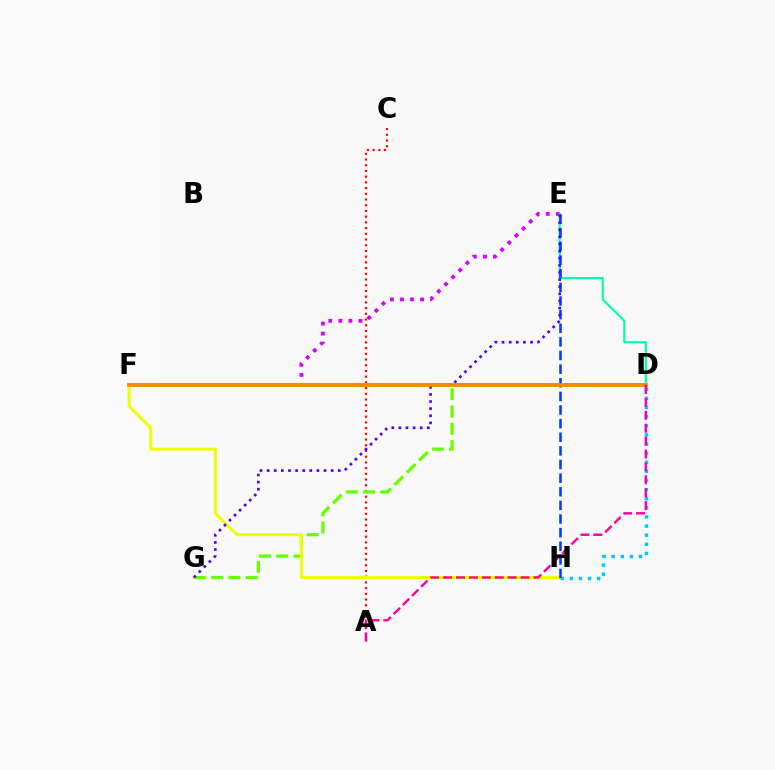{('A', 'C'): [{'color': '#ff0000', 'line_style': 'dotted', 'thickness': 1.55}], ('E', 'F'): [{'color': '#d600ff', 'line_style': 'dotted', 'thickness': 2.73}], ('D', 'E'): [{'color': '#00ffaf', 'line_style': 'solid', 'thickness': 1.55}], ('D', 'G'): [{'color': '#66ff00', 'line_style': 'dashed', 'thickness': 2.35}], ('D', 'H'): [{'color': '#00c7ff', 'line_style': 'dotted', 'thickness': 2.48}], ('D', 'F'): [{'color': '#00ff27', 'line_style': 'solid', 'thickness': 2.56}, {'color': '#ff8800', 'line_style': 'solid', 'thickness': 2.6}], ('F', 'H'): [{'color': '#eeff00', 'line_style': 'solid', 'thickness': 2.16}], ('E', 'H'): [{'color': '#003fff', 'line_style': 'dashed', 'thickness': 1.85}], ('E', 'G'): [{'color': '#4f00ff', 'line_style': 'dotted', 'thickness': 1.93}], ('A', 'D'): [{'color': '#ff00a0', 'line_style': 'dashed', 'thickness': 1.75}]}